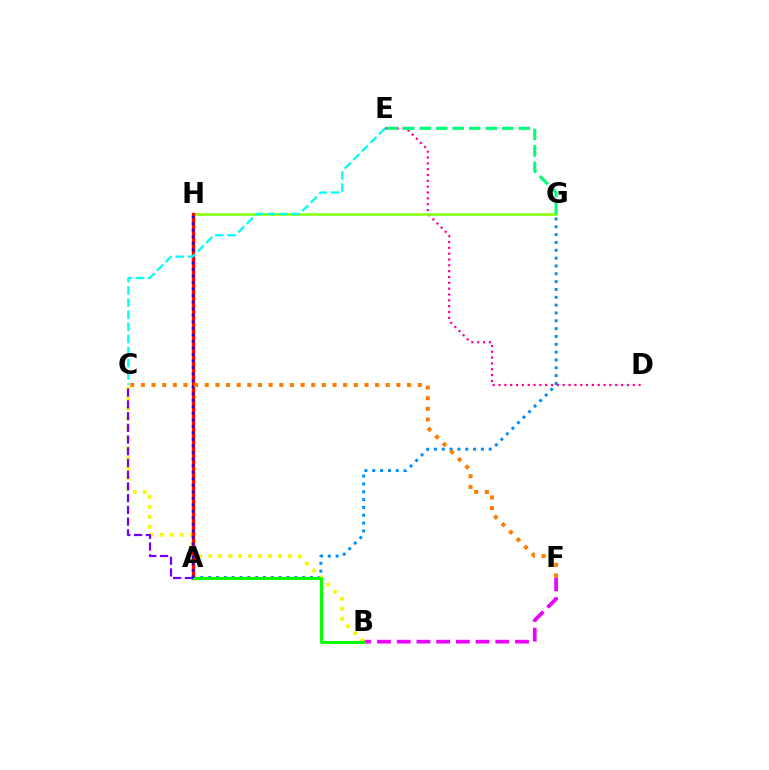{('A', 'G'): [{'color': '#008cff', 'line_style': 'dotted', 'thickness': 2.13}], ('D', 'E'): [{'color': '#ff0094', 'line_style': 'dotted', 'thickness': 1.59}], ('B', 'F'): [{'color': '#ee00ff', 'line_style': 'dashed', 'thickness': 2.68}], ('G', 'H'): [{'color': '#84ff00', 'line_style': 'solid', 'thickness': 1.84}], ('B', 'C'): [{'color': '#fcf500', 'line_style': 'dotted', 'thickness': 2.71}], ('A', 'H'): [{'color': '#ff0000', 'line_style': 'solid', 'thickness': 2.42}, {'color': '#0010ff', 'line_style': 'dotted', 'thickness': 1.78}], ('A', 'B'): [{'color': '#08ff00', 'line_style': 'solid', 'thickness': 2.16}], ('E', 'G'): [{'color': '#00ff74', 'line_style': 'dashed', 'thickness': 2.24}], ('C', 'E'): [{'color': '#00fff6', 'line_style': 'dashed', 'thickness': 1.65}], ('A', 'C'): [{'color': '#7200ff', 'line_style': 'dashed', 'thickness': 1.59}], ('C', 'F'): [{'color': '#ff7c00', 'line_style': 'dotted', 'thickness': 2.89}]}